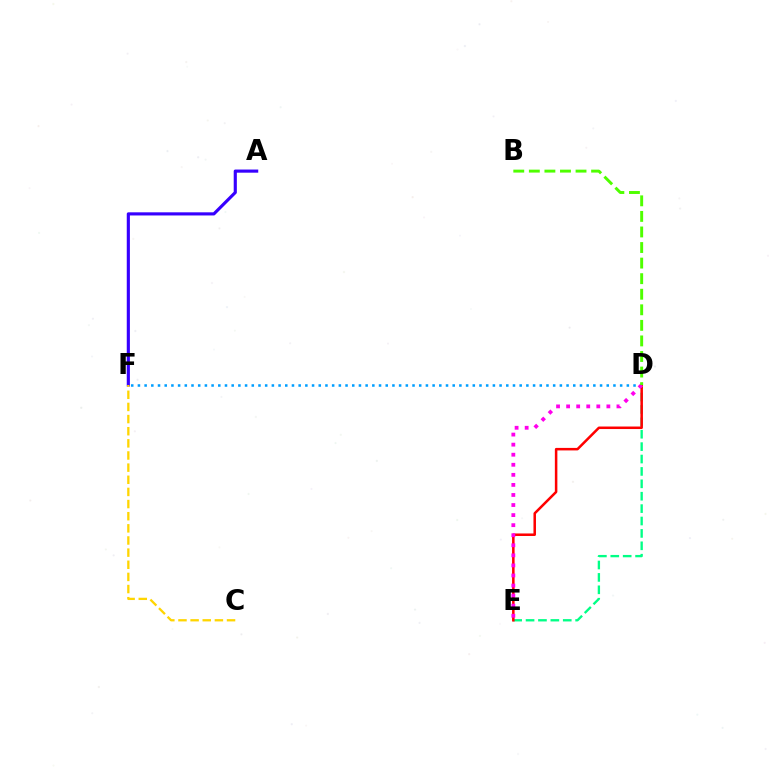{('D', 'F'): [{'color': '#009eff', 'line_style': 'dotted', 'thickness': 1.82}], ('D', 'E'): [{'color': '#00ff86', 'line_style': 'dashed', 'thickness': 1.68}, {'color': '#ff0000', 'line_style': 'solid', 'thickness': 1.81}, {'color': '#ff00ed', 'line_style': 'dotted', 'thickness': 2.73}], ('A', 'F'): [{'color': '#3700ff', 'line_style': 'solid', 'thickness': 2.26}], ('B', 'D'): [{'color': '#4fff00', 'line_style': 'dashed', 'thickness': 2.11}], ('C', 'F'): [{'color': '#ffd500', 'line_style': 'dashed', 'thickness': 1.65}]}